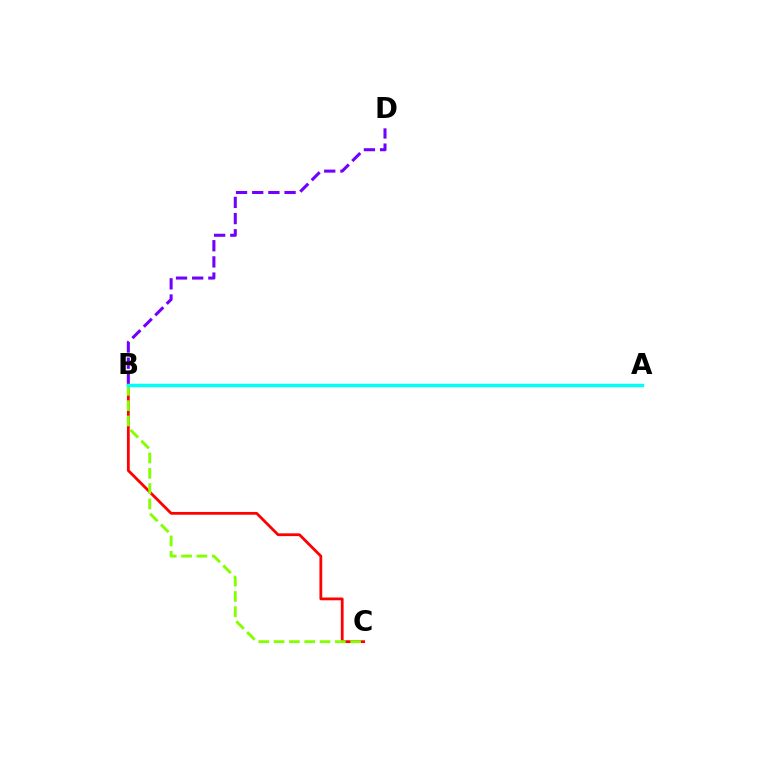{('B', 'D'): [{'color': '#7200ff', 'line_style': 'dashed', 'thickness': 2.2}], ('B', 'C'): [{'color': '#ff0000', 'line_style': 'solid', 'thickness': 2.0}, {'color': '#84ff00', 'line_style': 'dashed', 'thickness': 2.08}], ('A', 'B'): [{'color': '#00fff6', 'line_style': 'solid', 'thickness': 2.5}]}